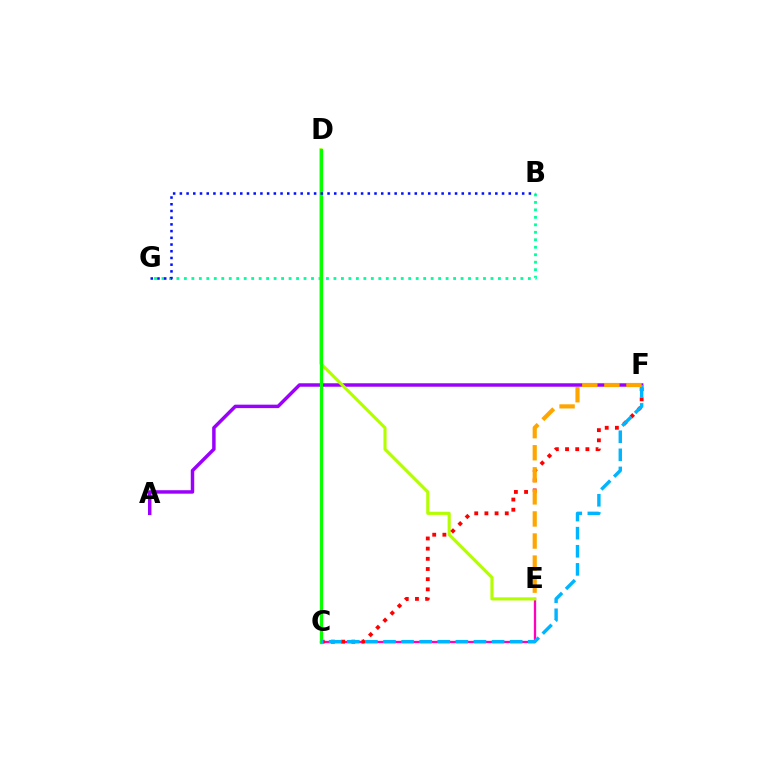{('C', 'E'): [{'color': '#ff00bd', 'line_style': 'solid', 'thickness': 1.66}], ('A', 'F'): [{'color': '#9b00ff', 'line_style': 'solid', 'thickness': 2.49}], ('D', 'E'): [{'color': '#b3ff00', 'line_style': 'solid', 'thickness': 2.24}], ('C', 'F'): [{'color': '#ff0000', 'line_style': 'dotted', 'thickness': 2.76}, {'color': '#00b5ff', 'line_style': 'dashed', 'thickness': 2.46}], ('B', 'G'): [{'color': '#00ff9d', 'line_style': 'dotted', 'thickness': 2.03}, {'color': '#0010ff', 'line_style': 'dotted', 'thickness': 1.82}], ('C', 'D'): [{'color': '#08ff00', 'line_style': 'solid', 'thickness': 2.34}], ('E', 'F'): [{'color': '#ffa500', 'line_style': 'dashed', 'thickness': 3.0}]}